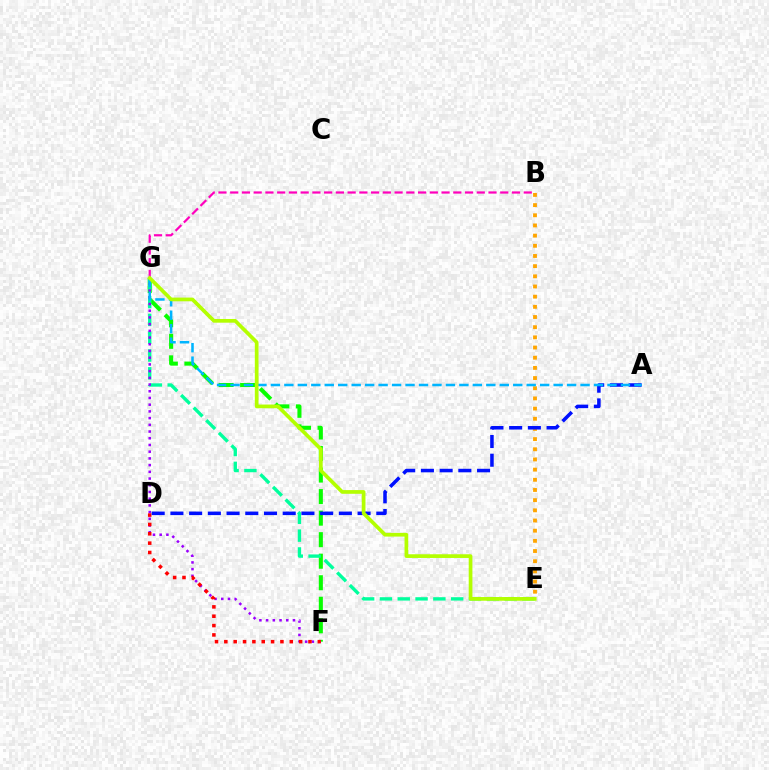{('F', 'G'): [{'color': '#08ff00', 'line_style': 'dashed', 'thickness': 2.93}, {'color': '#9b00ff', 'line_style': 'dotted', 'thickness': 1.82}], ('E', 'G'): [{'color': '#00ff9d', 'line_style': 'dashed', 'thickness': 2.42}, {'color': '#b3ff00', 'line_style': 'solid', 'thickness': 2.66}], ('B', 'G'): [{'color': '#ff00bd', 'line_style': 'dashed', 'thickness': 1.6}], ('D', 'F'): [{'color': '#ff0000', 'line_style': 'dotted', 'thickness': 2.54}], ('B', 'E'): [{'color': '#ffa500', 'line_style': 'dotted', 'thickness': 2.76}], ('A', 'D'): [{'color': '#0010ff', 'line_style': 'dashed', 'thickness': 2.54}], ('A', 'G'): [{'color': '#00b5ff', 'line_style': 'dashed', 'thickness': 1.83}]}